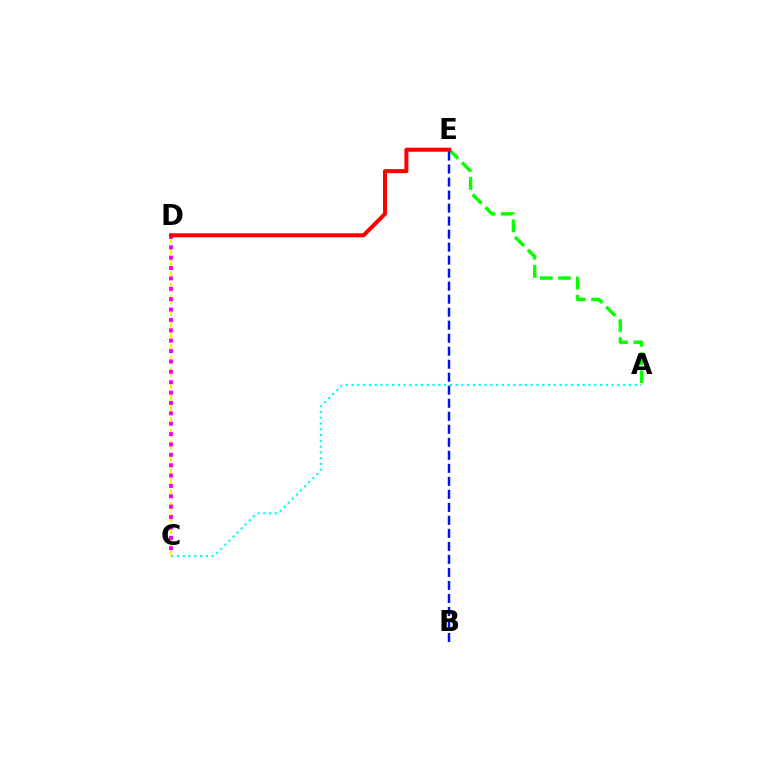{('A', 'C'): [{'color': '#00fff6', 'line_style': 'dotted', 'thickness': 1.57}], ('C', 'D'): [{'color': '#fcf500', 'line_style': 'dashed', 'thickness': 1.65}, {'color': '#ee00ff', 'line_style': 'dotted', 'thickness': 2.82}], ('A', 'E'): [{'color': '#08ff00', 'line_style': 'dashed', 'thickness': 2.47}], ('D', 'E'): [{'color': '#ff0000', 'line_style': 'solid', 'thickness': 2.9}], ('B', 'E'): [{'color': '#0010ff', 'line_style': 'dashed', 'thickness': 1.77}]}